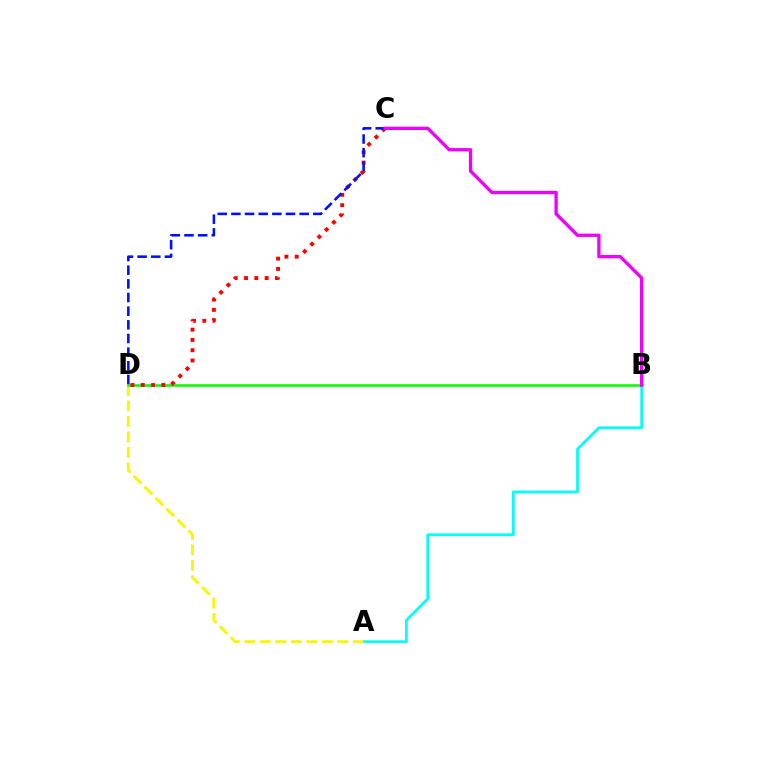{('A', 'B'): [{'color': '#00fff6', 'line_style': 'solid', 'thickness': 1.97}], ('A', 'D'): [{'color': '#fcf500', 'line_style': 'dashed', 'thickness': 2.11}], ('B', 'D'): [{'color': '#08ff00', 'line_style': 'solid', 'thickness': 1.87}], ('C', 'D'): [{'color': '#ff0000', 'line_style': 'dotted', 'thickness': 2.8}, {'color': '#0010ff', 'line_style': 'dashed', 'thickness': 1.86}], ('B', 'C'): [{'color': '#ee00ff', 'line_style': 'solid', 'thickness': 2.38}]}